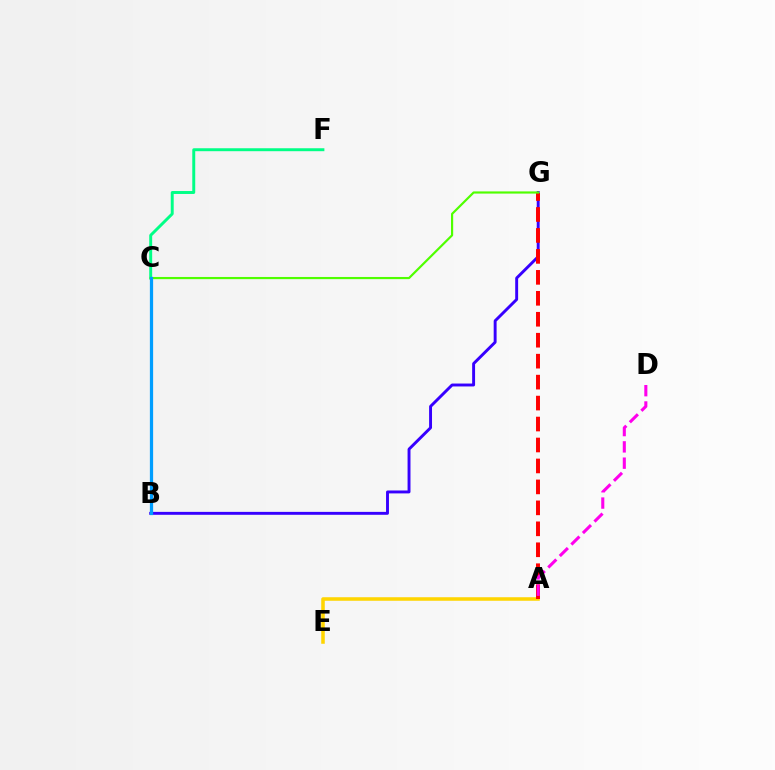{('A', 'E'): [{'color': '#ffd500', 'line_style': 'solid', 'thickness': 2.54}], ('B', 'G'): [{'color': '#3700ff', 'line_style': 'solid', 'thickness': 2.1}], ('A', 'G'): [{'color': '#ff0000', 'line_style': 'dashed', 'thickness': 2.85}], ('A', 'D'): [{'color': '#ff00ed', 'line_style': 'dashed', 'thickness': 2.21}], ('C', 'F'): [{'color': '#00ff86', 'line_style': 'solid', 'thickness': 2.12}], ('C', 'G'): [{'color': '#4fff00', 'line_style': 'solid', 'thickness': 1.57}], ('B', 'C'): [{'color': '#009eff', 'line_style': 'solid', 'thickness': 2.34}]}